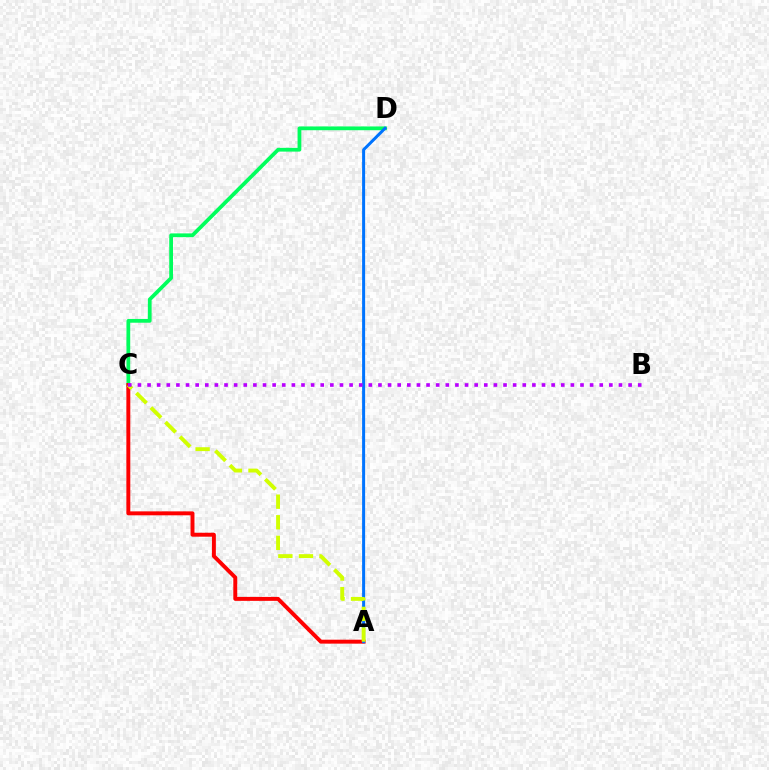{('C', 'D'): [{'color': '#00ff5c', 'line_style': 'solid', 'thickness': 2.71}], ('A', 'C'): [{'color': '#ff0000', 'line_style': 'solid', 'thickness': 2.83}, {'color': '#d1ff00', 'line_style': 'dashed', 'thickness': 2.8}], ('A', 'D'): [{'color': '#0074ff', 'line_style': 'solid', 'thickness': 2.17}], ('B', 'C'): [{'color': '#b900ff', 'line_style': 'dotted', 'thickness': 2.61}]}